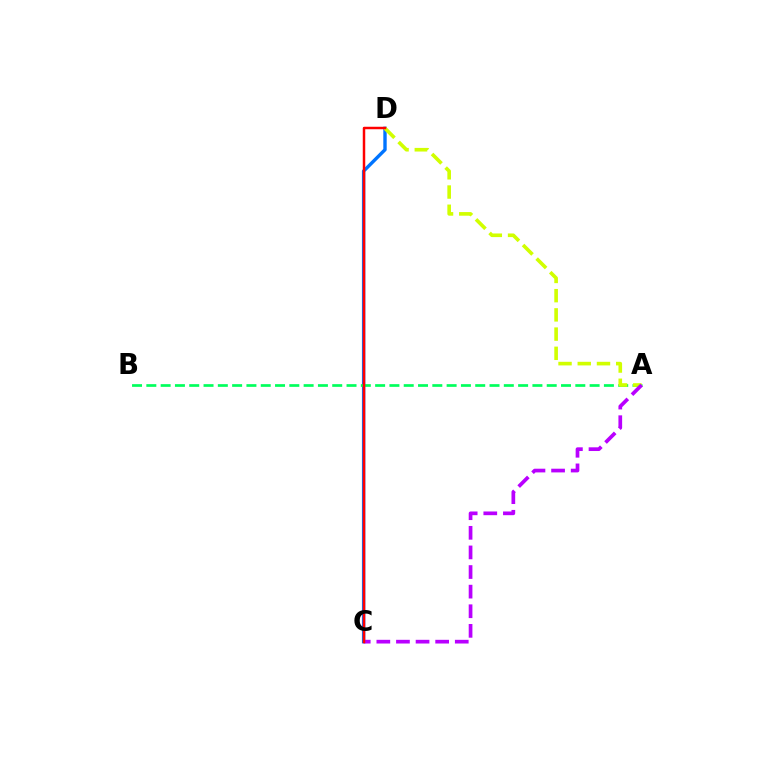{('C', 'D'): [{'color': '#0074ff', 'line_style': 'solid', 'thickness': 2.43}, {'color': '#ff0000', 'line_style': 'solid', 'thickness': 1.79}], ('A', 'B'): [{'color': '#00ff5c', 'line_style': 'dashed', 'thickness': 1.94}], ('A', 'D'): [{'color': '#d1ff00', 'line_style': 'dashed', 'thickness': 2.61}], ('A', 'C'): [{'color': '#b900ff', 'line_style': 'dashed', 'thickness': 2.66}]}